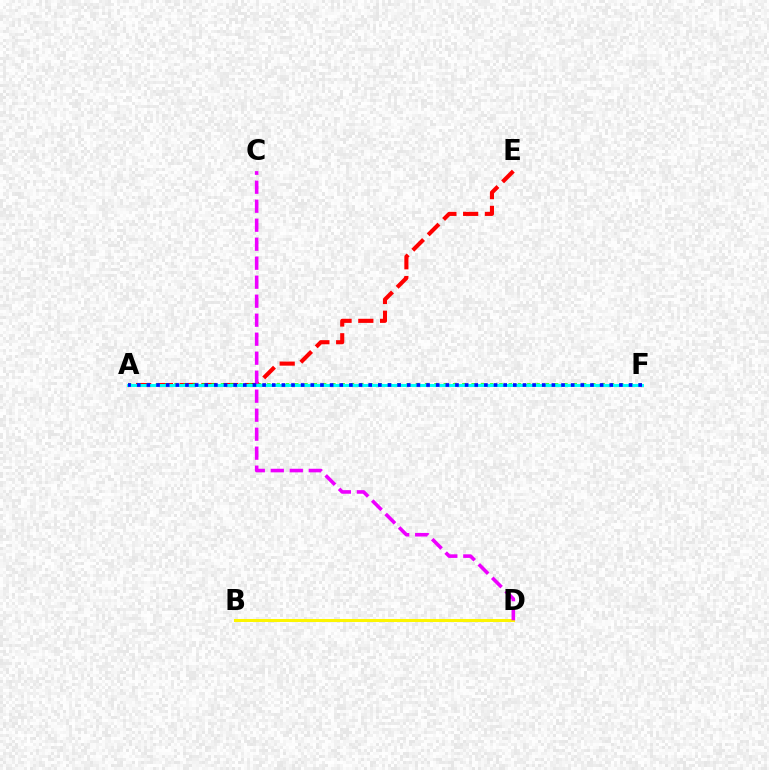{('A', 'E'): [{'color': '#ff0000', 'line_style': 'dashed', 'thickness': 2.96}], ('A', 'F'): [{'color': '#08ff00', 'line_style': 'dotted', 'thickness': 2.52}, {'color': '#00fff6', 'line_style': 'solid', 'thickness': 2.13}, {'color': '#0010ff', 'line_style': 'dotted', 'thickness': 2.62}], ('B', 'D'): [{'color': '#fcf500', 'line_style': 'solid', 'thickness': 2.19}], ('C', 'D'): [{'color': '#ee00ff', 'line_style': 'dashed', 'thickness': 2.58}]}